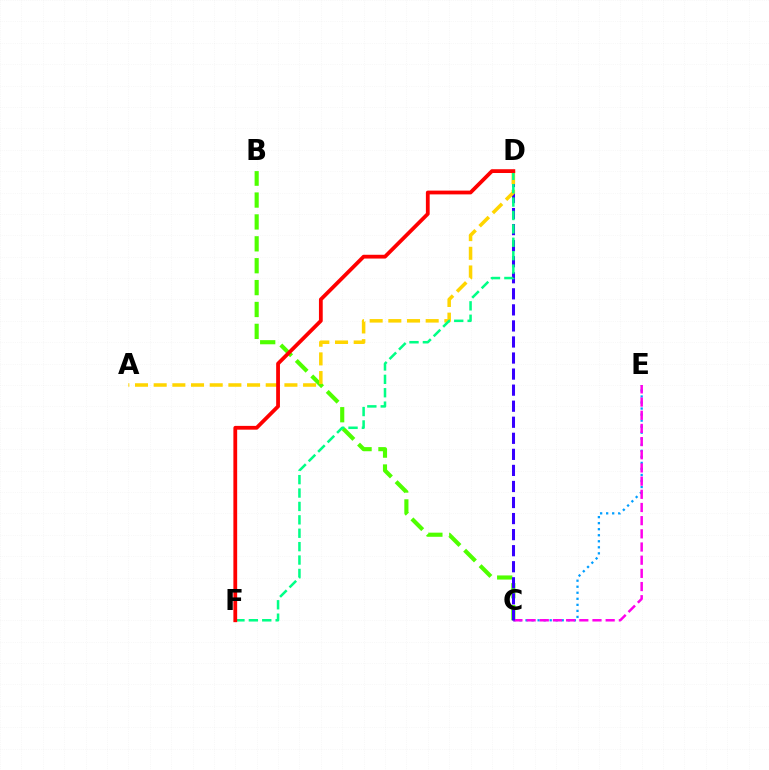{('C', 'E'): [{'color': '#009eff', 'line_style': 'dotted', 'thickness': 1.64}, {'color': '#ff00ed', 'line_style': 'dashed', 'thickness': 1.79}], ('B', 'C'): [{'color': '#4fff00', 'line_style': 'dashed', 'thickness': 2.97}], ('C', 'D'): [{'color': '#3700ff', 'line_style': 'dashed', 'thickness': 2.18}], ('A', 'D'): [{'color': '#ffd500', 'line_style': 'dashed', 'thickness': 2.54}], ('D', 'F'): [{'color': '#00ff86', 'line_style': 'dashed', 'thickness': 1.82}, {'color': '#ff0000', 'line_style': 'solid', 'thickness': 2.72}]}